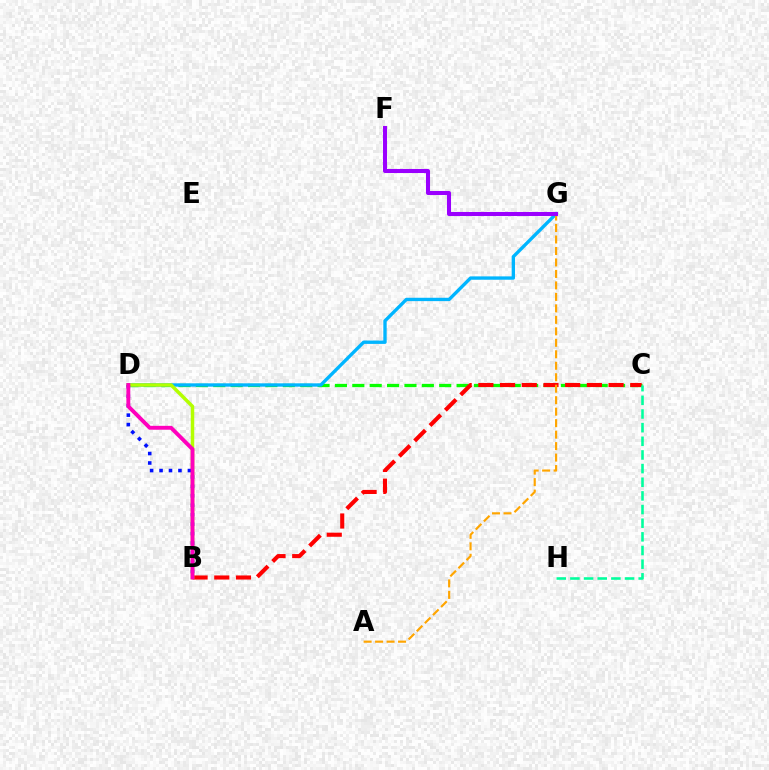{('C', 'D'): [{'color': '#08ff00', 'line_style': 'dashed', 'thickness': 2.36}], ('B', 'C'): [{'color': '#ff0000', 'line_style': 'dashed', 'thickness': 2.95}], ('D', 'G'): [{'color': '#00b5ff', 'line_style': 'solid', 'thickness': 2.41}], ('C', 'H'): [{'color': '#00ff9d', 'line_style': 'dashed', 'thickness': 1.85}], ('B', 'D'): [{'color': '#b3ff00', 'line_style': 'solid', 'thickness': 2.51}, {'color': '#0010ff', 'line_style': 'dotted', 'thickness': 2.57}, {'color': '#ff00bd', 'line_style': 'solid', 'thickness': 2.8}], ('A', 'G'): [{'color': '#ffa500', 'line_style': 'dashed', 'thickness': 1.56}], ('F', 'G'): [{'color': '#9b00ff', 'line_style': 'solid', 'thickness': 2.92}]}